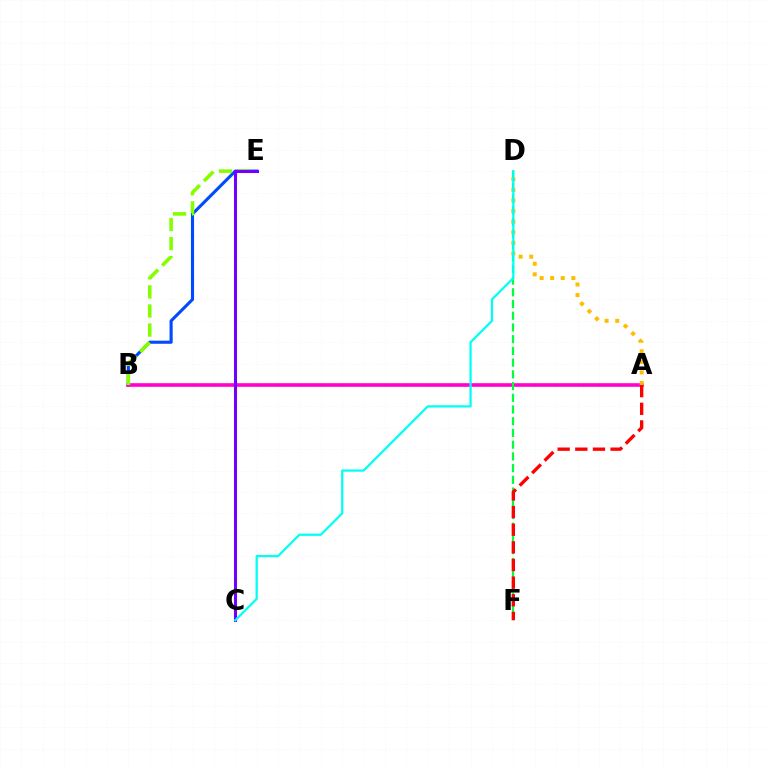{('B', 'E'): [{'color': '#004bff', 'line_style': 'solid', 'thickness': 2.24}, {'color': '#84ff00', 'line_style': 'dashed', 'thickness': 2.59}], ('A', 'B'): [{'color': '#ff00cf', 'line_style': 'solid', 'thickness': 2.6}], ('D', 'F'): [{'color': '#00ff39', 'line_style': 'dashed', 'thickness': 1.59}], ('A', 'F'): [{'color': '#ff0000', 'line_style': 'dashed', 'thickness': 2.4}], ('C', 'E'): [{'color': '#7200ff', 'line_style': 'solid', 'thickness': 2.21}], ('A', 'D'): [{'color': '#ffbd00', 'line_style': 'dotted', 'thickness': 2.88}], ('C', 'D'): [{'color': '#00fff6', 'line_style': 'solid', 'thickness': 1.62}]}